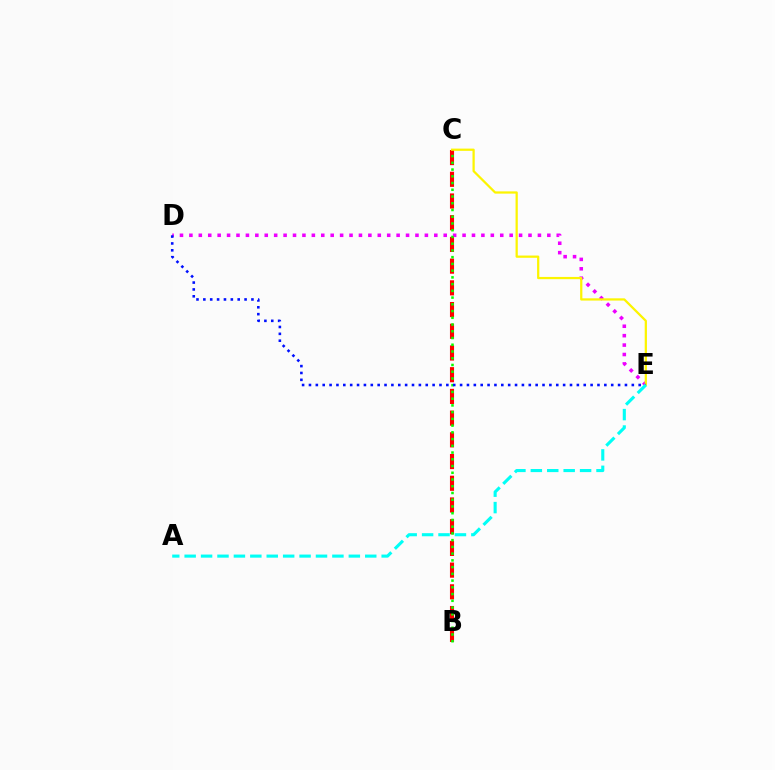{('B', 'C'): [{'color': '#ff0000', 'line_style': 'dashed', 'thickness': 2.95}, {'color': '#08ff00', 'line_style': 'dotted', 'thickness': 1.83}], ('D', 'E'): [{'color': '#ee00ff', 'line_style': 'dotted', 'thickness': 2.56}, {'color': '#0010ff', 'line_style': 'dotted', 'thickness': 1.87}], ('C', 'E'): [{'color': '#fcf500', 'line_style': 'solid', 'thickness': 1.62}], ('A', 'E'): [{'color': '#00fff6', 'line_style': 'dashed', 'thickness': 2.23}]}